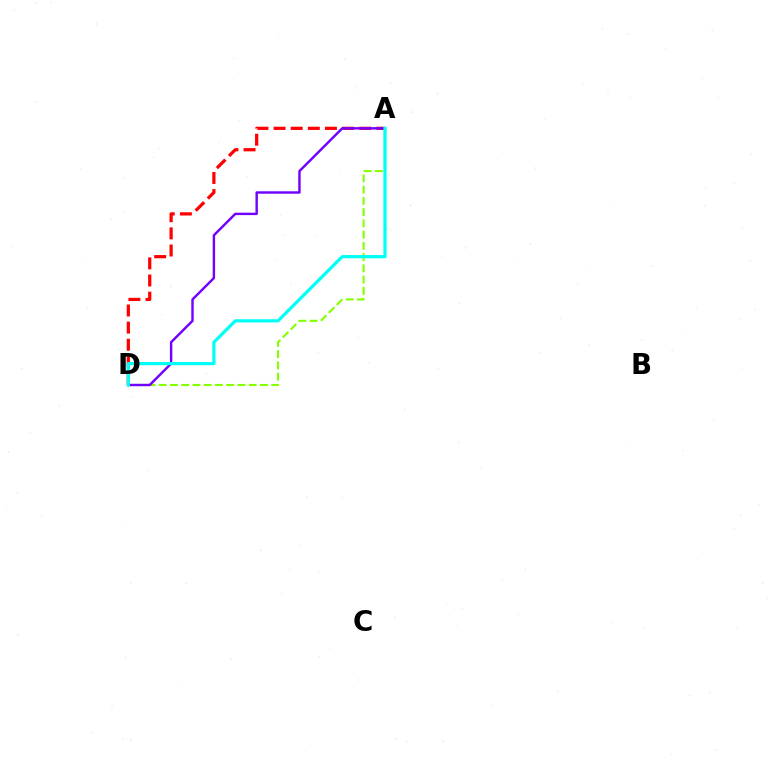{('A', 'D'): [{'color': '#ff0000', 'line_style': 'dashed', 'thickness': 2.33}, {'color': '#84ff00', 'line_style': 'dashed', 'thickness': 1.53}, {'color': '#7200ff', 'line_style': 'solid', 'thickness': 1.74}, {'color': '#00fff6', 'line_style': 'solid', 'thickness': 2.32}]}